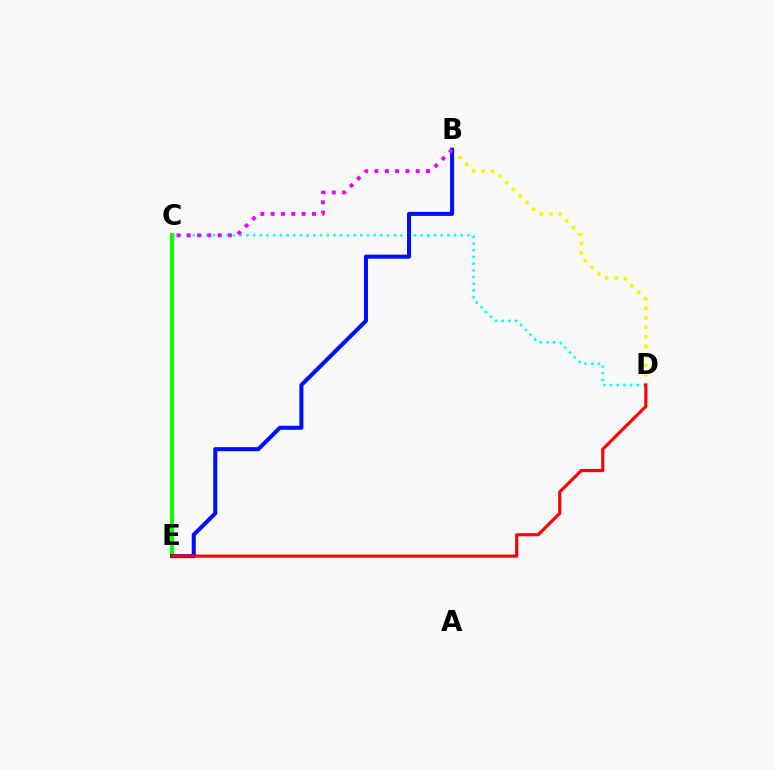{('B', 'D'): [{'color': '#fcf500', 'line_style': 'dotted', 'thickness': 2.58}], ('C', 'D'): [{'color': '#00fff6', 'line_style': 'dotted', 'thickness': 1.82}], ('C', 'E'): [{'color': '#08ff00', 'line_style': 'solid', 'thickness': 2.93}], ('B', 'E'): [{'color': '#0010ff', 'line_style': 'solid', 'thickness': 2.92}], ('D', 'E'): [{'color': '#ff0000', 'line_style': 'solid', 'thickness': 2.27}], ('B', 'C'): [{'color': '#ee00ff', 'line_style': 'dotted', 'thickness': 2.8}]}